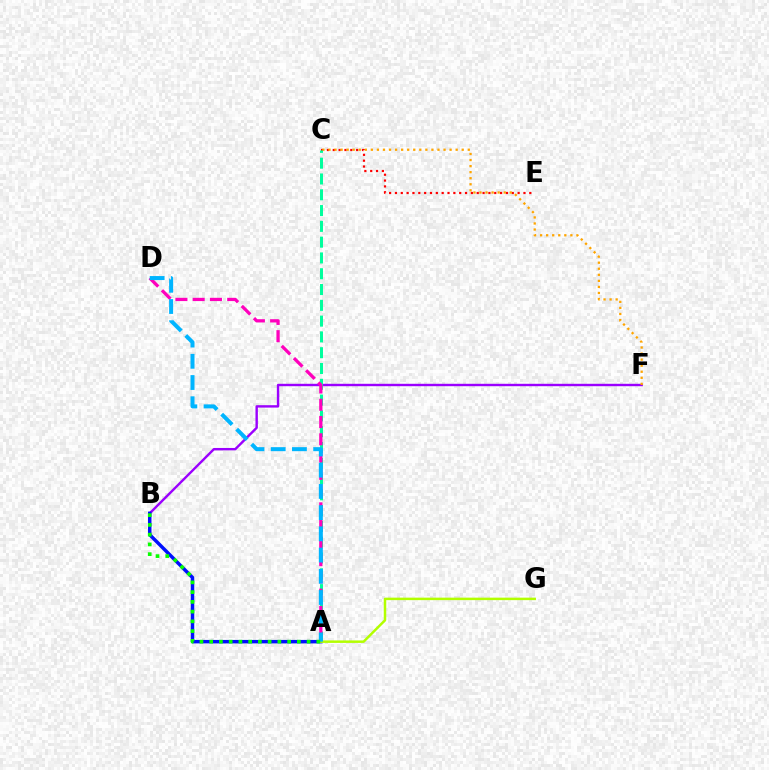{('B', 'F'): [{'color': '#9b00ff', 'line_style': 'solid', 'thickness': 1.73}], ('C', 'E'): [{'color': '#ff0000', 'line_style': 'dotted', 'thickness': 1.59}], ('C', 'F'): [{'color': '#ffa500', 'line_style': 'dotted', 'thickness': 1.65}], ('A', 'C'): [{'color': '#00ff9d', 'line_style': 'dashed', 'thickness': 2.15}], ('A', 'B'): [{'color': '#0010ff', 'line_style': 'solid', 'thickness': 2.5}, {'color': '#08ff00', 'line_style': 'dotted', 'thickness': 2.65}], ('A', 'D'): [{'color': '#ff00bd', 'line_style': 'dashed', 'thickness': 2.35}, {'color': '#00b5ff', 'line_style': 'dashed', 'thickness': 2.88}], ('A', 'G'): [{'color': '#b3ff00', 'line_style': 'solid', 'thickness': 1.79}]}